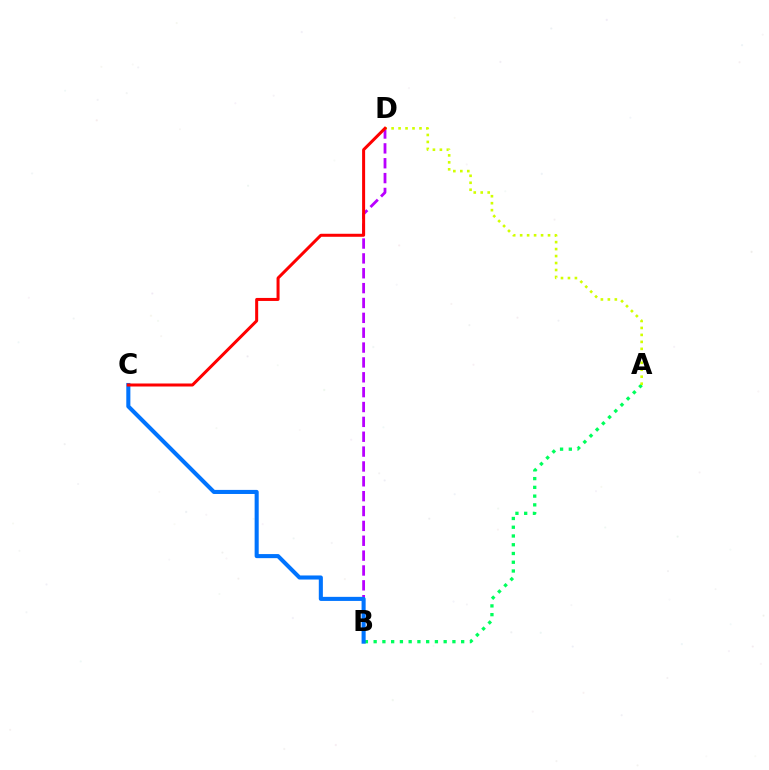{('A', 'B'): [{'color': '#00ff5c', 'line_style': 'dotted', 'thickness': 2.38}], ('B', 'D'): [{'color': '#b900ff', 'line_style': 'dashed', 'thickness': 2.02}], ('B', 'C'): [{'color': '#0074ff', 'line_style': 'solid', 'thickness': 2.93}], ('A', 'D'): [{'color': '#d1ff00', 'line_style': 'dotted', 'thickness': 1.89}], ('C', 'D'): [{'color': '#ff0000', 'line_style': 'solid', 'thickness': 2.17}]}